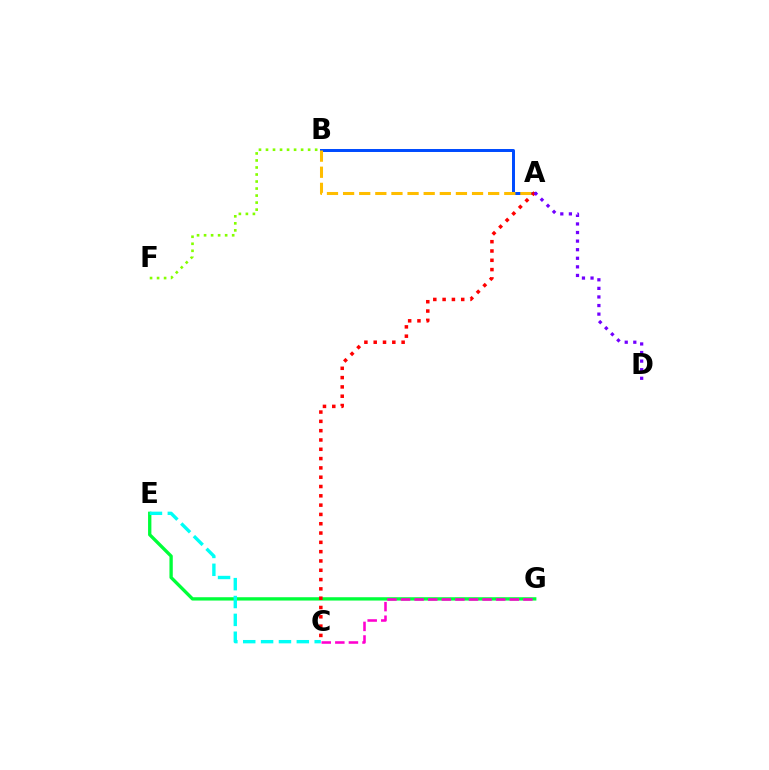{('A', 'B'): [{'color': '#004bff', 'line_style': 'solid', 'thickness': 2.14}, {'color': '#ffbd00', 'line_style': 'dashed', 'thickness': 2.19}], ('E', 'G'): [{'color': '#00ff39', 'line_style': 'solid', 'thickness': 2.4}], ('B', 'F'): [{'color': '#84ff00', 'line_style': 'dotted', 'thickness': 1.91}], ('C', 'G'): [{'color': '#ff00cf', 'line_style': 'dashed', 'thickness': 1.85}], ('C', 'E'): [{'color': '#00fff6', 'line_style': 'dashed', 'thickness': 2.43}], ('A', 'C'): [{'color': '#ff0000', 'line_style': 'dotted', 'thickness': 2.53}], ('A', 'D'): [{'color': '#7200ff', 'line_style': 'dotted', 'thickness': 2.33}]}